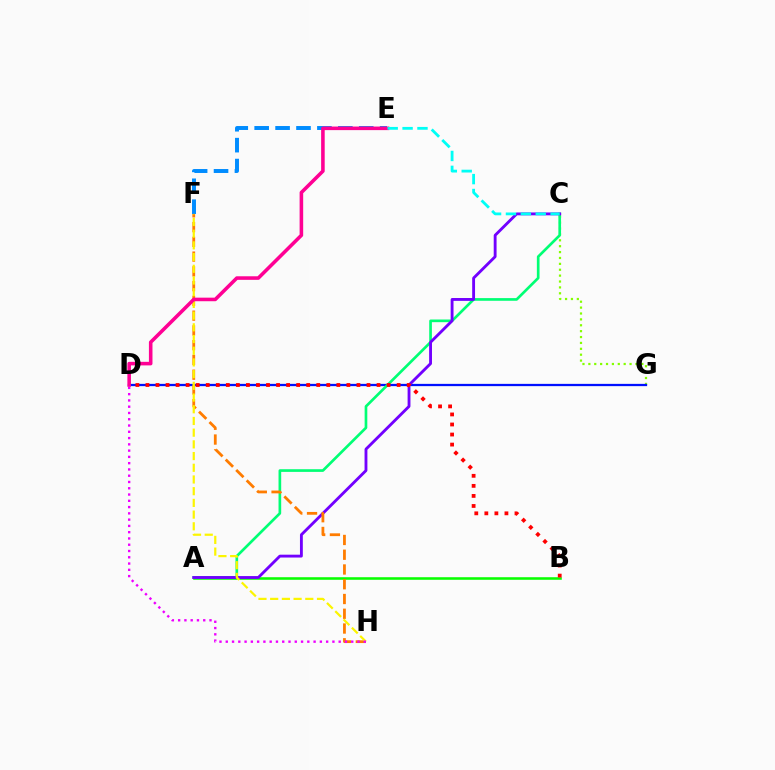{('A', 'B'): [{'color': '#08ff00', 'line_style': 'solid', 'thickness': 1.85}], ('C', 'G'): [{'color': '#84ff00', 'line_style': 'dotted', 'thickness': 1.6}], ('D', 'G'): [{'color': '#0010ff', 'line_style': 'solid', 'thickness': 1.63}], ('A', 'C'): [{'color': '#00ff74', 'line_style': 'solid', 'thickness': 1.92}, {'color': '#7200ff', 'line_style': 'solid', 'thickness': 2.06}], ('F', 'H'): [{'color': '#ff7c00', 'line_style': 'dashed', 'thickness': 2.01}, {'color': '#fcf500', 'line_style': 'dashed', 'thickness': 1.59}], ('E', 'F'): [{'color': '#008cff', 'line_style': 'dashed', 'thickness': 2.84}], ('D', 'H'): [{'color': '#ee00ff', 'line_style': 'dotted', 'thickness': 1.7}], ('B', 'D'): [{'color': '#ff0000', 'line_style': 'dotted', 'thickness': 2.73}], ('D', 'E'): [{'color': '#ff0094', 'line_style': 'solid', 'thickness': 2.57}], ('C', 'E'): [{'color': '#00fff6', 'line_style': 'dashed', 'thickness': 2.02}]}